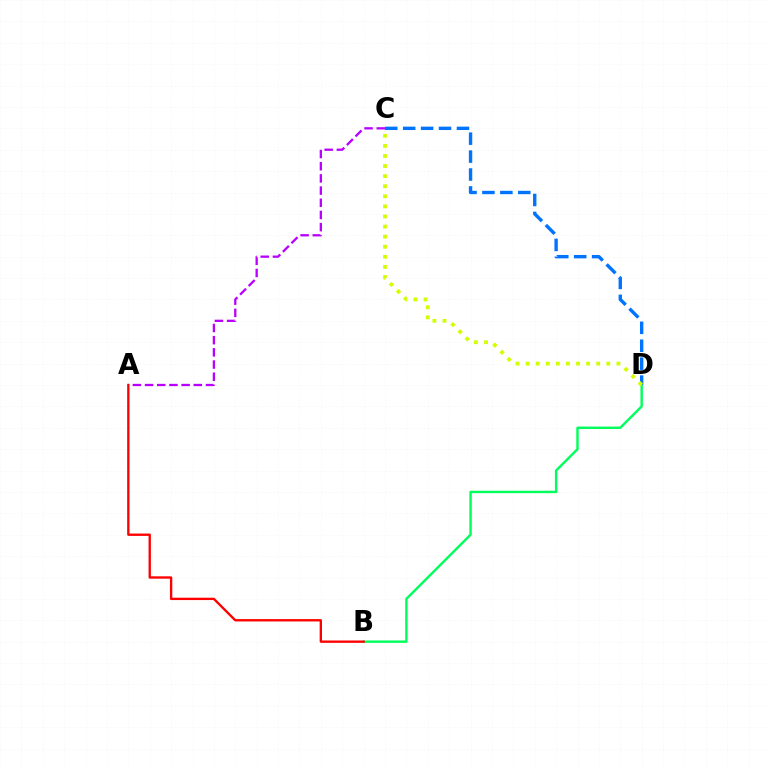{('B', 'D'): [{'color': '#00ff5c', 'line_style': 'solid', 'thickness': 1.74}], ('A', 'C'): [{'color': '#b900ff', 'line_style': 'dashed', 'thickness': 1.65}], ('C', 'D'): [{'color': '#0074ff', 'line_style': 'dashed', 'thickness': 2.44}, {'color': '#d1ff00', 'line_style': 'dotted', 'thickness': 2.74}], ('A', 'B'): [{'color': '#ff0000', 'line_style': 'solid', 'thickness': 1.69}]}